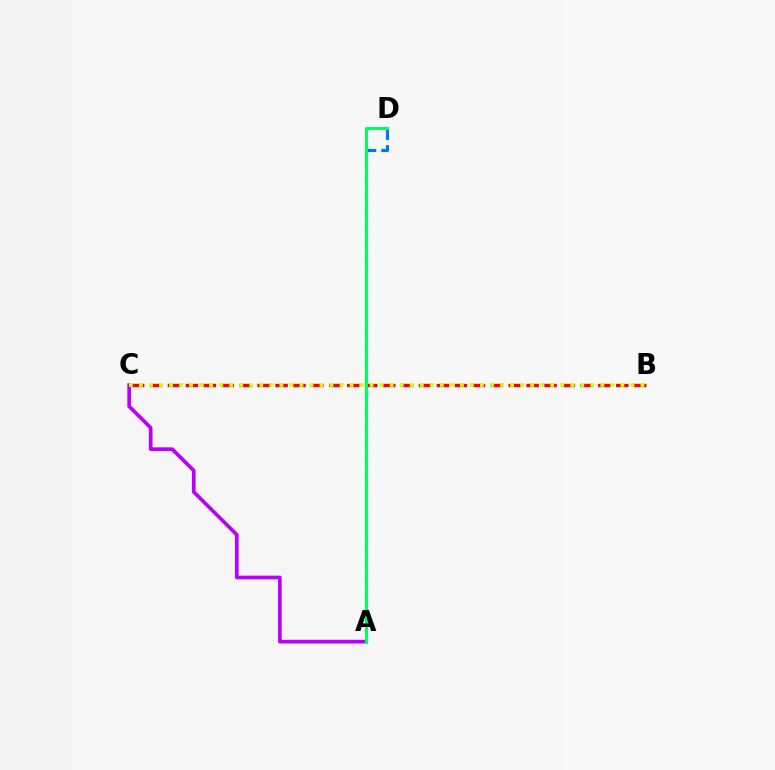{('A', 'D'): [{'color': '#0074ff', 'line_style': 'dashed', 'thickness': 2.26}, {'color': '#00ff5c', 'line_style': 'solid', 'thickness': 2.16}], ('B', 'C'): [{'color': '#ff0000', 'line_style': 'dashed', 'thickness': 2.44}, {'color': '#d1ff00', 'line_style': 'dotted', 'thickness': 2.73}], ('A', 'C'): [{'color': '#b900ff', 'line_style': 'solid', 'thickness': 2.65}]}